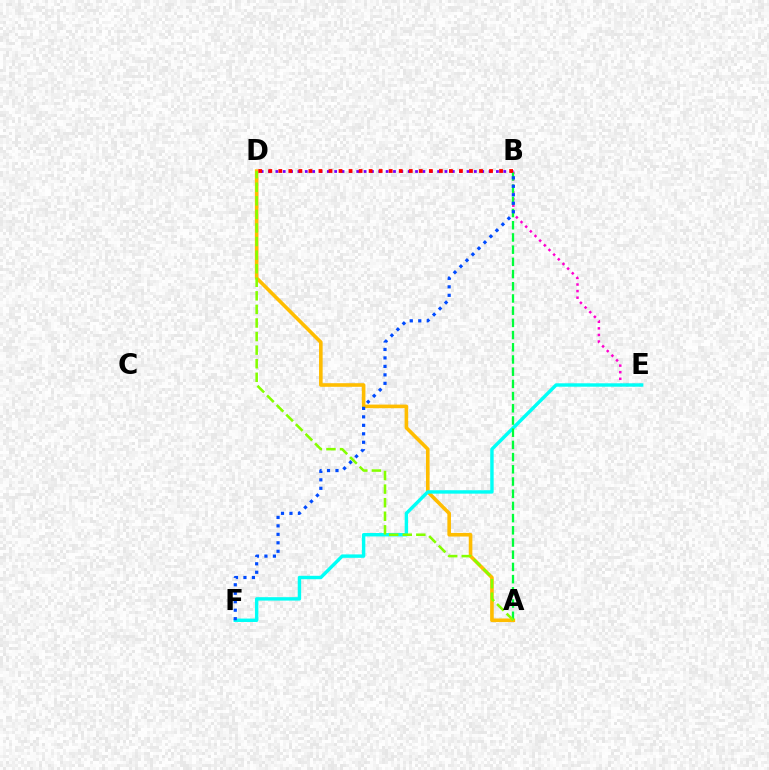{('B', 'D'): [{'color': '#7200ff', 'line_style': 'dotted', 'thickness': 2.0}, {'color': '#ff0000', 'line_style': 'dotted', 'thickness': 2.73}], ('A', 'D'): [{'color': '#ffbd00', 'line_style': 'solid', 'thickness': 2.59}, {'color': '#84ff00', 'line_style': 'dashed', 'thickness': 1.84}], ('B', 'E'): [{'color': '#ff00cf', 'line_style': 'dotted', 'thickness': 1.79}], ('E', 'F'): [{'color': '#00fff6', 'line_style': 'solid', 'thickness': 2.46}], ('A', 'B'): [{'color': '#00ff39', 'line_style': 'dashed', 'thickness': 1.66}], ('B', 'F'): [{'color': '#004bff', 'line_style': 'dotted', 'thickness': 2.3}]}